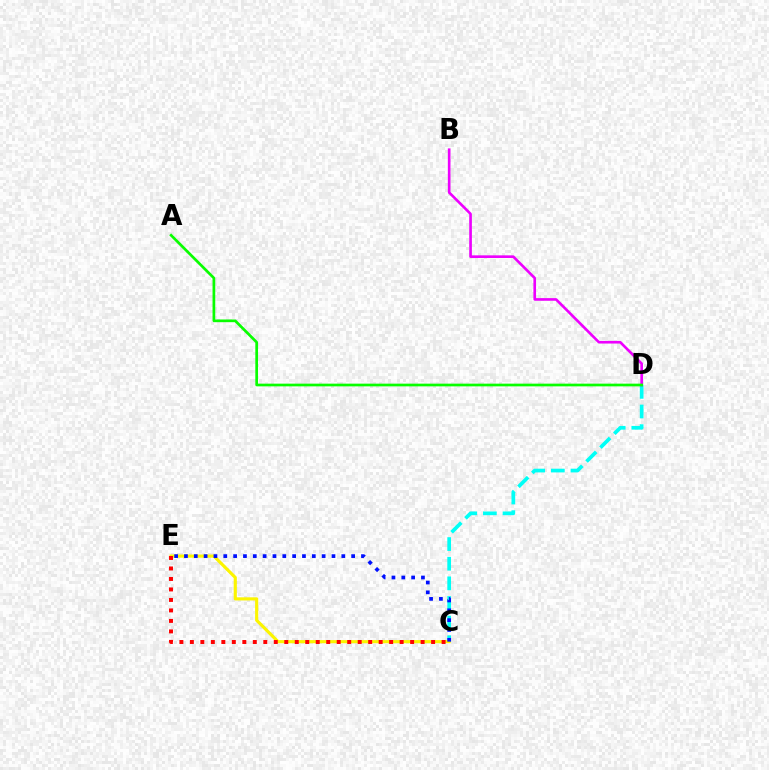{('C', 'D'): [{'color': '#00fff6', 'line_style': 'dashed', 'thickness': 2.67}], ('B', 'D'): [{'color': '#ee00ff', 'line_style': 'solid', 'thickness': 1.9}], ('A', 'D'): [{'color': '#08ff00', 'line_style': 'solid', 'thickness': 1.95}], ('C', 'E'): [{'color': '#fcf500', 'line_style': 'solid', 'thickness': 2.26}, {'color': '#ff0000', 'line_style': 'dotted', 'thickness': 2.85}, {'color': '#0010ff', 'line_style': 'dotted', 'thickness': 2.67}]}